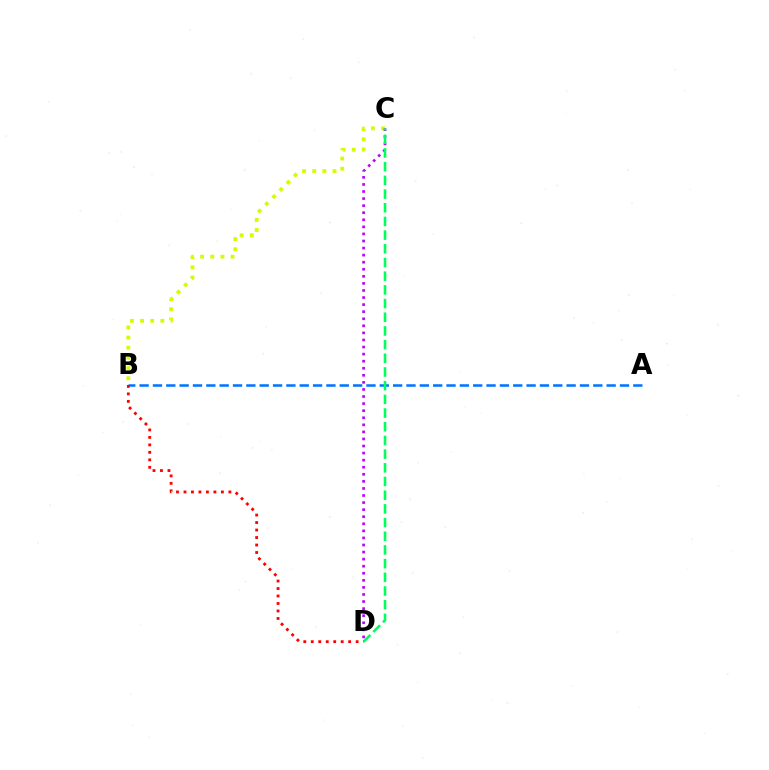{('B', 'C'): [{'color': '#d1ff00', 'line_style': 'dotted', 'thickness': 2.76}], ('A', 'B'): [{'color': '#0074ff', 'line_style': 'dashed', 'thickness': 1.81}], ('C', 'D'): [{'color': '#b900ff', 'line_style': 'dotted', 'thickness': 1.92}, {'color': '#00ff5c', 'line_style': 'dashed', 'thickness': 1.86}], ('B', 'D'): [{'color': '#ff0000', 'line_style': 'dotted', 'thickness': 2.03}]}